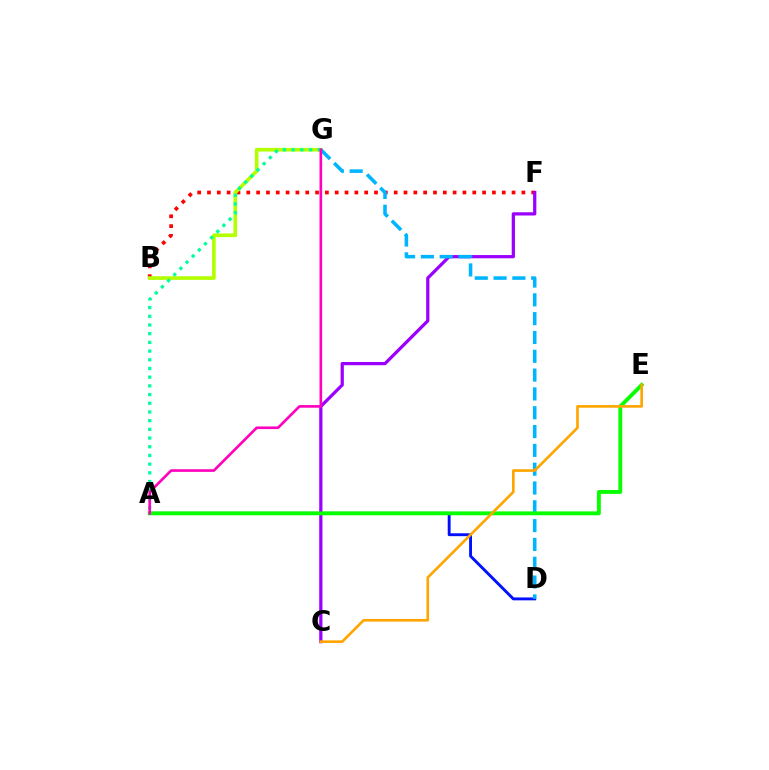{('B', 'F'): [{'color': '#ff0000', 'line_style': 'dotted', 'thickness': 2.67}], ('B', 'G'): [{'color': '#b3ff00', 'line_style': 'solid', 'thickness': 2.63}], ('C', 'F'): [{'color': '#9b00ff', 'line_style': 'solid', 'thickness': 2.33}], ('A', 'D'): [{'color': '#0010ff', 'line_style': 'solid', 'thickness': 2.08}], ('A', 'G'): [{'color': '#00ff9d', 'line_style': 'dotted', 'thickness': 2.36}, {'color': '#ff00bd', 'line_style': 'solid', 'thickness': 1.9}], ('D', 'G'): [{'color': '#00b5ff', 'line_style': 'dashed', 'thickness': 2.56}], ('A', 'E'): [{'color': '#08ff00', 'line_style': 'solid', 'thickness': 2.79}], ('C', 'E'): [{'color': '#ffa500', 'line_style': 'solid', 'thickness': 1.91}]}